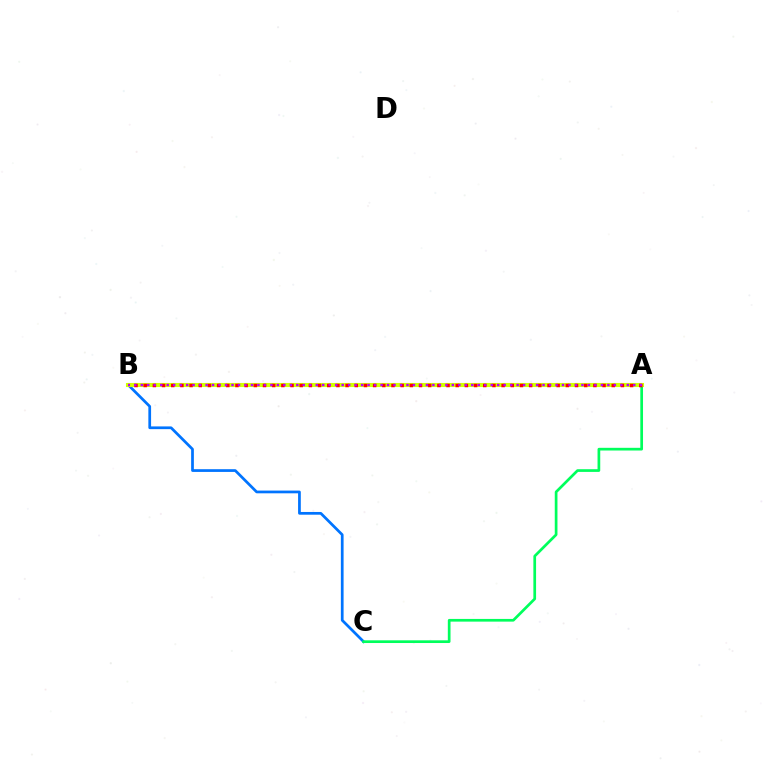{('B', 'C'): [{'color': '#0074ff', 'line_style': 'solid', 'thickness': 1.97}], ('A', 'C'): [{'color': '#00ff5c', 'line_style': 'solid', 'thickness': 1.95}], ('A', 'B'): [{'color': '#d1ff00', 'line_style': 'solid', 'thickness': 2.95}, {'color': '#ff0000', 'line_style': 'dotted', 'thickness': 2.49}, {'color': '#b900ff', 'line_style': 'dotted', 'thickness': 1.76}]}